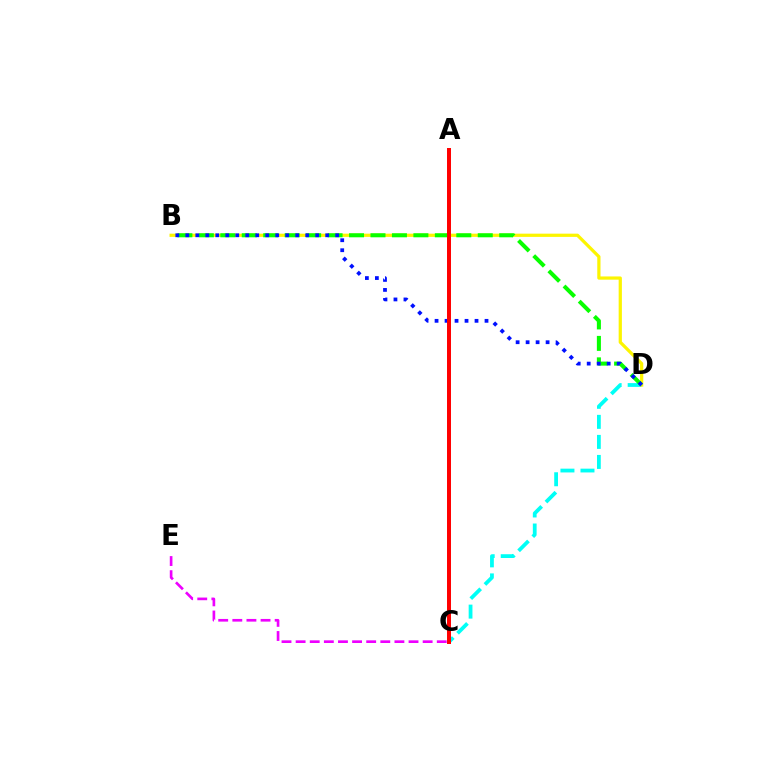{('C', 'E'): [{'color': '#ee00ff', 'line_style': 'dashed', 'thickness': 1.92}], ('C', 'D'): [{'color': '#00fff6', 'line_style': 'dashed', 'thickness': 2.72}], ('B', 'D'): [{'color': '#fcf500', 'line_style': 'solid', 'thickness': 2.32}, {'color': '#08ff00', 'line_style': 'dashed', 'thickness': 2.91}, {'color': '#0010ff', 'line_style': 'dotted', 'thickness': 2.71}], ('A', 'C'): [{'color': '#ff0000', 'line_style': 'solid', 'thickness': 2.86}]}